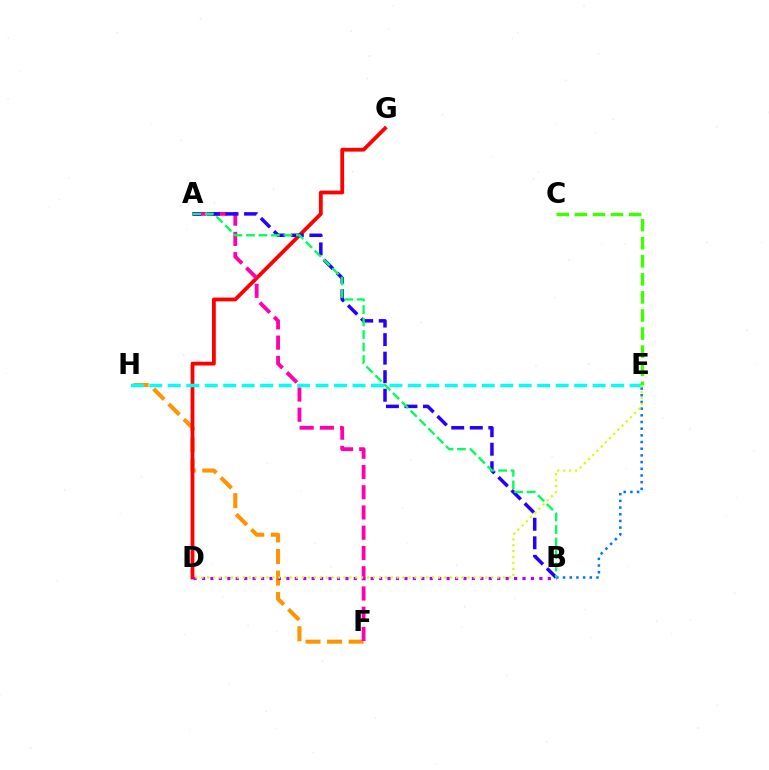{('F', 'H'): [{'color': '#ff9400', 'line_style': 'dashed', 'thickness': 2.92}], ('D', 'G'): [{'color': '#ff0000', 'line_style': 'solid', 'thickness': 2.73}], ('A', 'F'): [{'color': '#ff00ac', 'line_style': 'dashed', 'thickness': 2.75}], ('B', 'D'): [{'color': '#b900ff', 'line_style': 'dotted', 'thickness': 2.29}], ('E', 'H'): [{'color': '#00fff6', 'line_style': 'dashed', 'thickness': 2.51}], ('C', 'E'): [{'color': '#3dff00', 'line_style': 'dashed', 'thickness': 2.45}], ('A', 'B'): [{'color': '#2500ff', 'line_style': 'dashed', 'thickness': 2.52}, {'color': '#00ff5c', 'line_style': 'dashed', 'thickness': 1.7}], ('B', 'E'): [{'color': '#0074ff', 'line_style': 'dotted', 'thickness': 1.82}], ('D', 'E'): [{'color': '#d1ff00', 'line_style': 'dotted', 'thickness': 1.61}]}